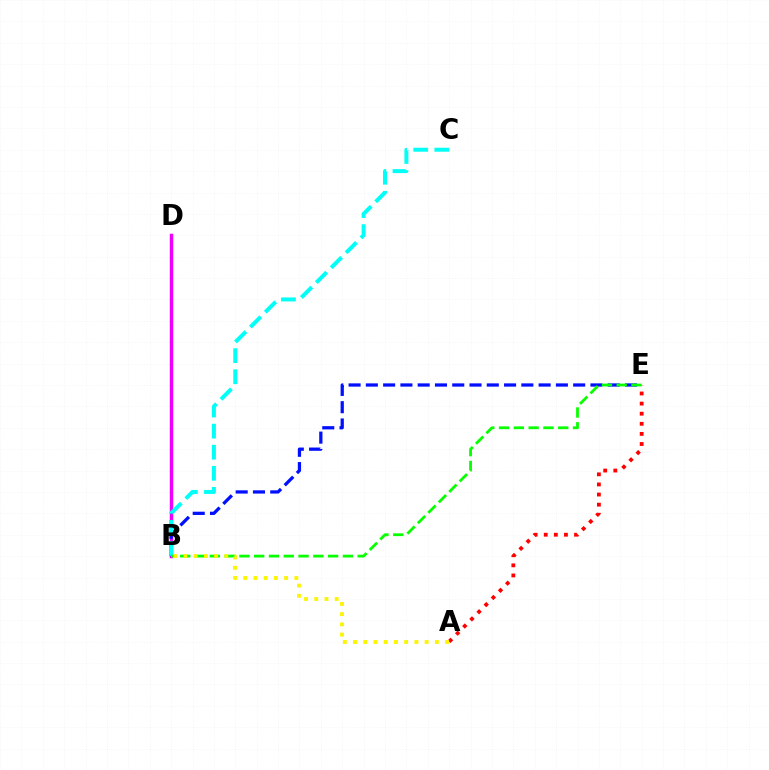{('B', 'D'): [{'color': '#ee00ff', 'line_style': 'solid', 'thickness': 2.49}], ('B', 'E'): [{'color': '#0010ff', 'line_style': 'dashed', 'thickness': 2.35}, {'color': '#08ff00', 'line_style': 'dashed', 'thickness': 2.01}], ('A', 'E'): [{'color': '#ff0000', 'line_style': 'dotted', 'thickness': 2.74}], ('B', 'C'): [{'color': '#00fff6', 'line_style': 'dashed', 'thickness': 2.86}], ('A', 'B'): [{'color': '#fcf500', 'line_style': 'dotted', 'thickness': 2.78}]}